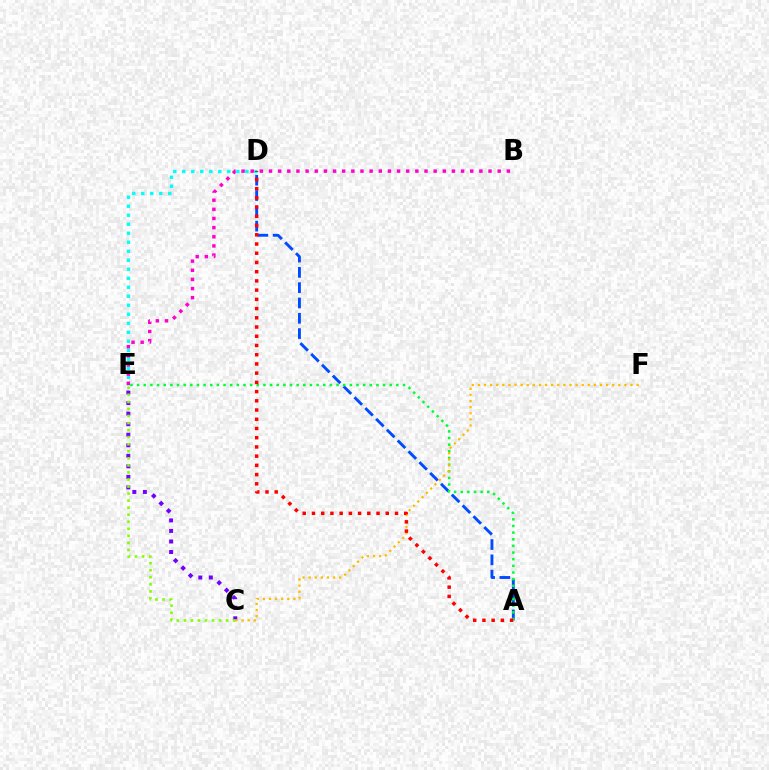{('A', 'D'): [{'color': '#004bff', 'line_style': 'dashed', 'thickness': 2.08}, {'color': '#ff0000', 'line_style': 'dotted', 'thickness': 2.51}], ('D', 'E'): [{'color': '#00fff6', 'line_style': 'dotted', 'thickness': 2.45}], ('A', 'E'): [{'color': '#00ff39', 'line_style': 'dotted', 'thickness': 1.81}], ('C', 'E'): [{'color': '#7200ff', 'line_style': 'dotted', 'thickness': 2.86}, {'color': '#84ff00', 'line_style': 'dotted', 'thickness': 1.92}], ('C', 'F'): [{'color': '#ffbd00', 'line_style': 'dotted', 'thickness': 1.66}], ('B', 'E'): [{'color': '#ff00cf', 'line_style': 'dotted', 'thickness': 2.49}]}